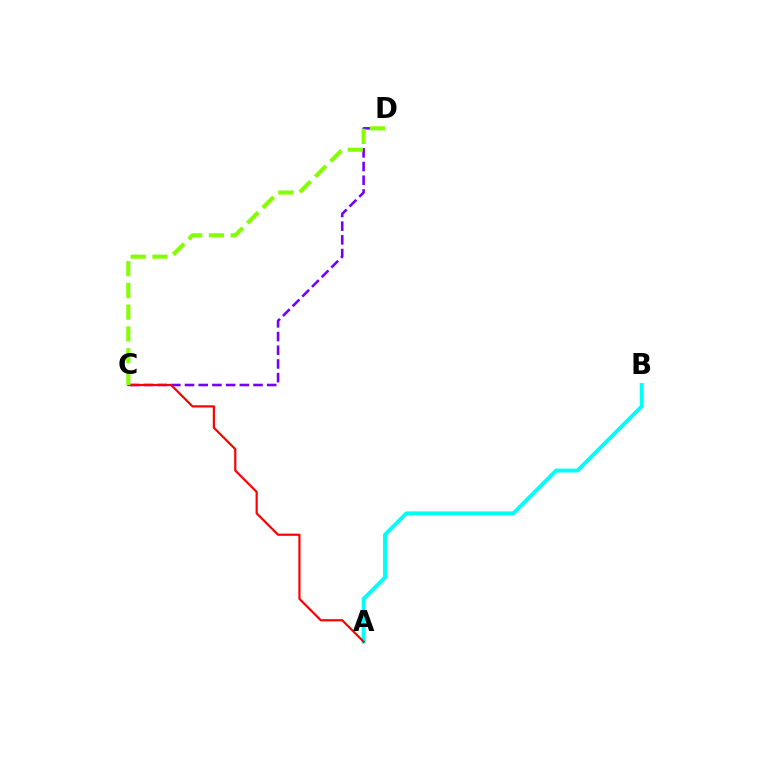{('C', 'D'): [{'color': '#7200ff', 'line_style': 'dashed', 'thickness': 1.86}, {'color': '#84ff00', 'line_style': 'dashed', 'thickness': 2.96}], ('A', 'B'): [{'color': '#00fff6', 'line_style': 'solid', 'thickness': 2.82}], ('A', 'C'): [{'color': '#ff0000', 'line_style': 'solid', 'thickness': 1.59}]}